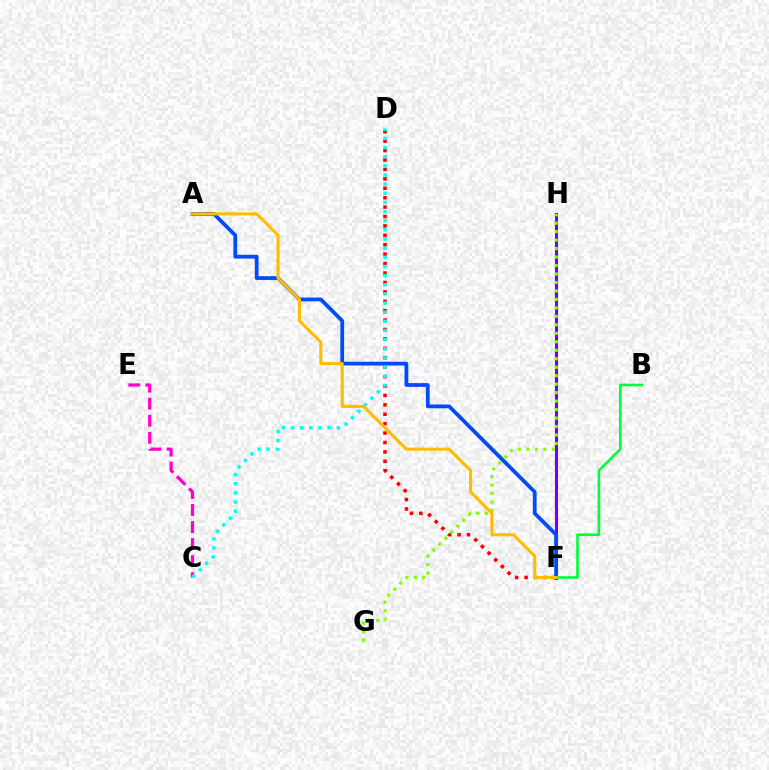{('F', 'H'): [{'color': '#7200ff', 'line_style': 'solid', 'thickness': 2.21}], ('D', 'F'): [{'color': '#ff0000', 'line_style': 'dotted', 'thickness': 2.56}], ('G', 'H'): [{'color': '#84ff00', 'line_style': 'dotted', 'thickness': 2.3}], ('A', 'F'): [{'color': '#004bff', 'line_style': 'solid', 'thickness': 2.72}, {'color': '#ffbd00', 'line_style': 'solid', 'thickness': 2.23}], ('B', 'F'): [{'color': '#00ff39', 'line_style': 'solid', 'thickness': 1.88}], ('C', 'E'): [{'color': '#ff00cf', 'line_style': 'dashed', 'thickness': 2.32}], ('C', 'D'): [{'color': '#00fff6', 'line_style': 'dotted', 'thickness': 2.49}]}